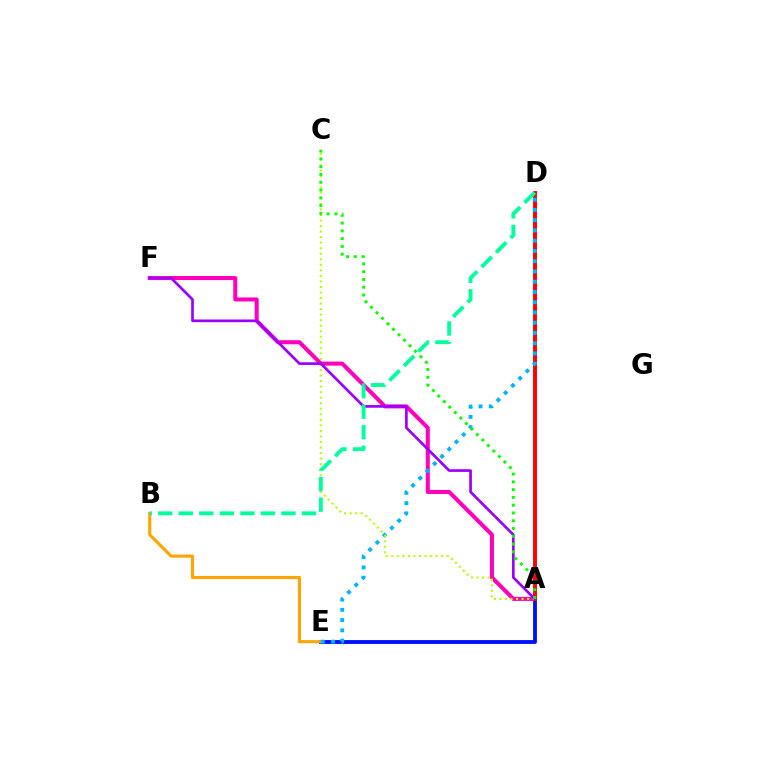{('A', 'E'): [{'color': '#0010ff', 'line_style': 'solid', 'thickness': 2.77}], ('B', 'E'): [{'color': '#ffa500', 'line_style': 'solid', 'thickness': 2.26}], ('A', 'F'): [{'color': '#ff00bd', 'line_style': 'solid', 'thickness': 2.91}, {'color': '#9b00ff', 'line_style': 'solid', 'thickness': 1.94}], ('A', 'D'): [{'color': '#ff0000', 'line_style': 'solid', 'thickness': 2.82}], ('D', 'E'): [{'color': '#00b5ff', 'line_style': 'dotted', 'thickness': 2.79}], ('A', 'C'): [{'color': '#b3ff00', 'line_style': 'dotted', 'thickness': 1.5}, {'color': '#08ff00', 'line_style': 'dotted', 'thickness': 2.11}], ('B', 'D'): [{'color': '#00ff9d', 'line_style': 'dashed', 'thickness': 2.79}]}